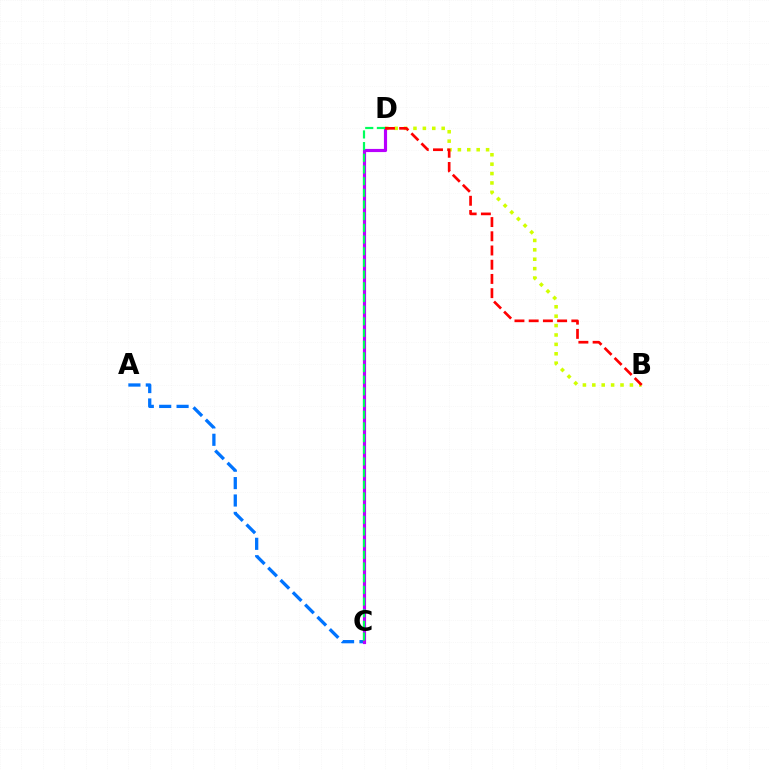{('A', 'C'): [{'color': '#0074ff', 'line_style': 'dashed', 'thickness': 2.36}], ('B', 'D'): [{'color': '#d1ff00', 'line_style': 'dotted', 'thickness': 2.55}, {'color': '#ff0000', 'line_style': 'dashed', 'thickness': 1.93}], ('C', 'D'): [{'color': '#b900ff', 'line_style': 'solid', 'thickness': 2.28}, {'color': '#00ff5c', 'line_style': 'dashed', 'thickness': 1.59}]}